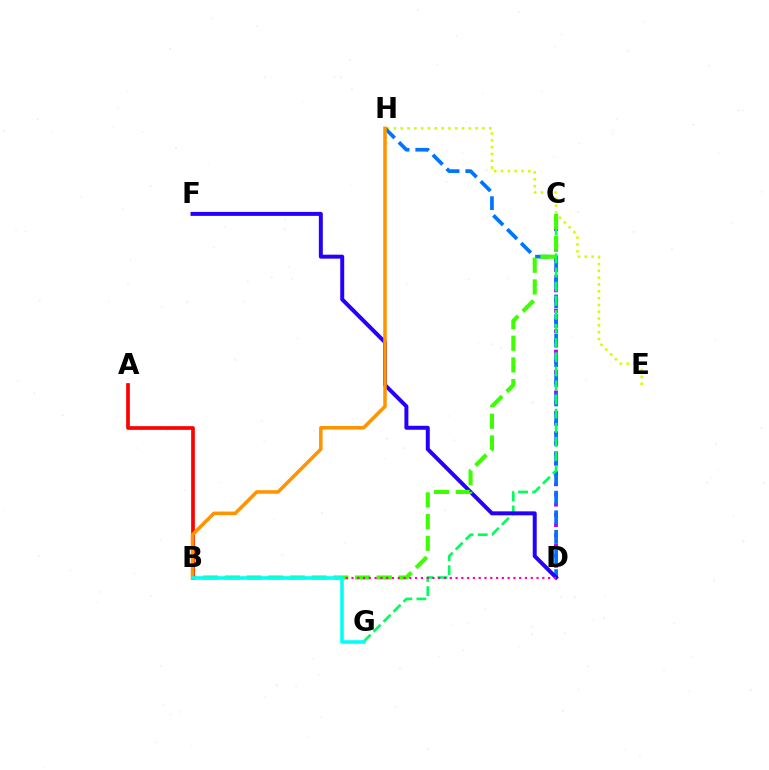{('C', 'D'): [{'color': '#b900ff', 'line_style': 'dotted', 'thickness': 2.77}], ('E', 'H'): [{'color': '#d1ff00', 'line_style': 'dotted', 'thickness': 1.85}], ('D', 'H'): [{'color': '#0074ff', 'line_style': 'dashed', 'thickness': 2.67}], ('C', 'G'): [{'color': '#00ff5c', 'line_style': 'dashed', 'thickness': 1.92}], ('D', 'F'): [{'color': '#2500ff', 'line_style': 'solid', 'thickness': 2.86}], ('B', 'C'): [{'color': '#3dff00', 'line_style': 'dashed', 'thickness': 2.95}], ('A', 'B'): [{'color': '#ff0000', 'line_style': 'solid', 'thickness': 2.66}], ('B', 'D'): [{'color': '#ff00ac', 'line_style': 'dotted', 'thickness': 1.57}], ('B', 'H'): [{'color': '#ff9400', 'line_style': 'solid', 'thickness': 2.55}], ('B', 'G'): [{'color': '#00fff6', 'line_style': 'solid', 'thickness': 2.57}]}